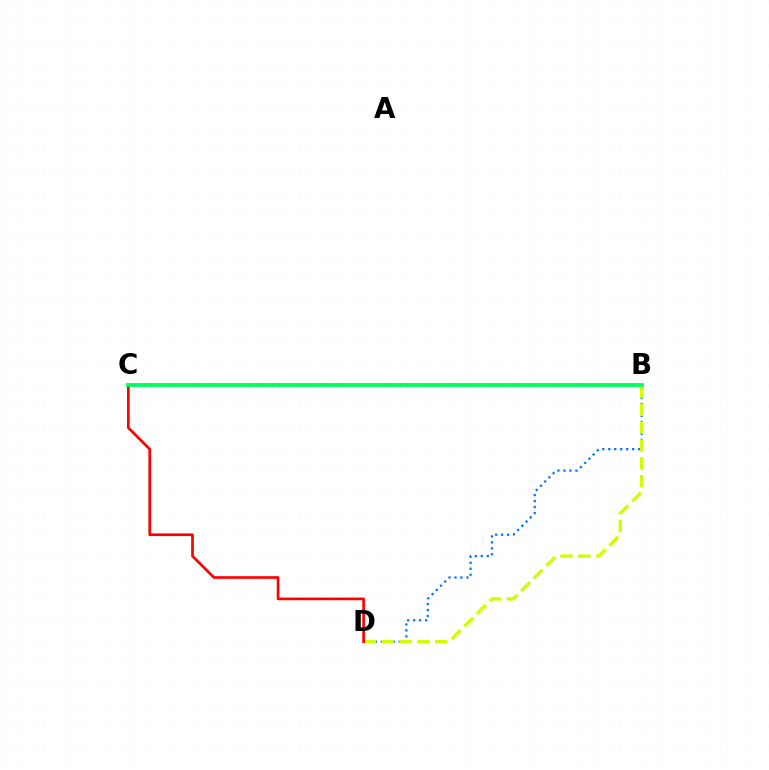{('B', 'D'): [{'color': '#0074ff', 'line_style': 'dotted', 'thickness': 1.62}, {'color': '#d1ff00', 'line_style': 'dashed', 'thickness': 2.43}], ('B', 'C'): [{'color': '#b900ff', 'line_style': 'dotted', 'thickness': 2.04}, {'color': '#00ff5c', 'line_style': 'solid', 'thickness': 2.75}], ('C', 'D'): [{'color': '#ff0000', 'line_style': 'solid', 'thickness': 1.92}]}